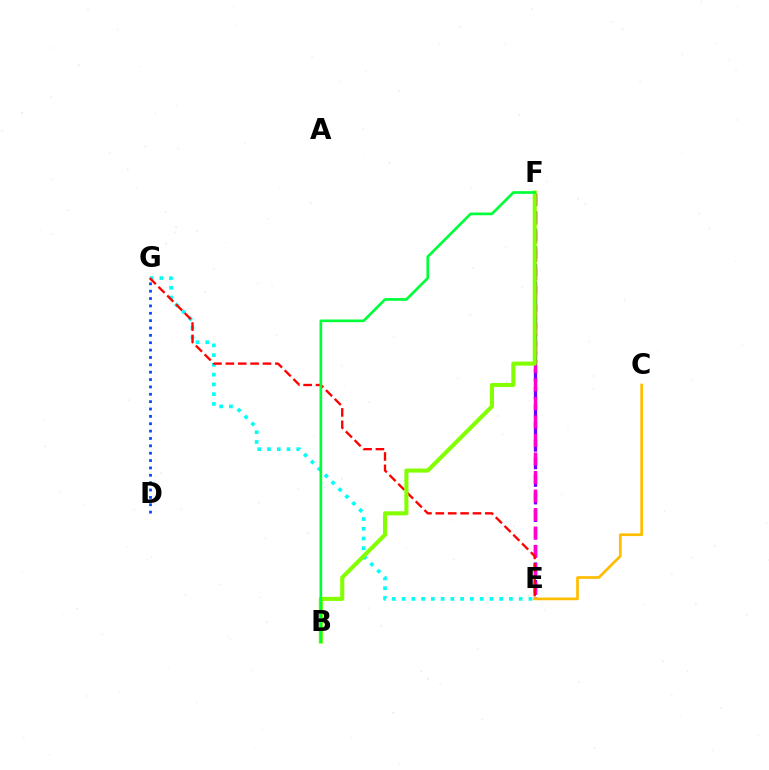{('E', 'G'): [{'color': '#00fff6', 'line_style': 'dotted', 'thickness': 2.65}, {'color': '#ff0000', 'line_style': 'dashed', 'thickness': 1.68}], ('E', 'F'): [{'color': '#7200ff', 'line_style': 'dashed', 'thickness': 2.39}, {'color': '#ff00cf', 'line_style': 'dashed', 'thickness': 2.51}], ('B', 'F'): [{'color': '#84ff00', 'line_style': 'solid', 'thickness': 2.94}, {'color': '#00ff39', 'line_style': 'solid', 'thickness': 1.93}], ('D', 'G'): [{'color': '#004bff', 'line_style': 'dotted', 'thickness': 2.0}], ('C', 'E'): [{'color': '#ffbd00', 'line_style': 'solid', 'thickness': 1.95}]}